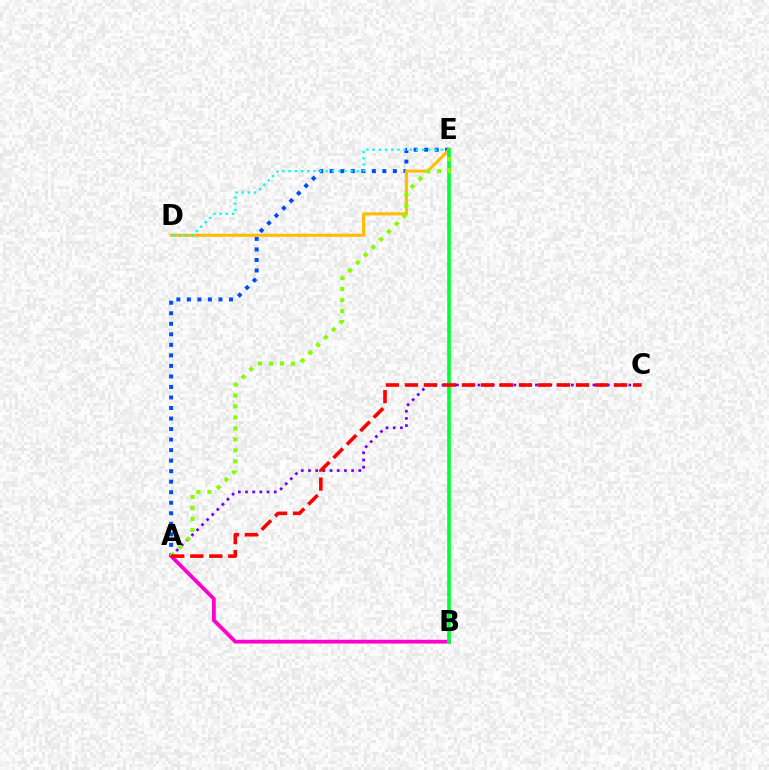{('A', 'E'): [{'color': '#004bff', 'line_style': 'dotted', 'thickness': 2.86}, {'color': '#84ff00', 'line_style': 'dotted', 'thickness': 2.98}], ('D', 'E'): [{'color': '#ffbd00', 'line_style': 'solid', 'thickness': 2.21}, {'color': '#00fff6', 'line_style': 'dotted', 'thickness': 1.68}], ('A', 'C'): [{'color': '#7200ff', 'line_style': 'dotted', 'thickness': 1.95}, {'color': '#ff0000', 'line_style': 'dashed', 'thickness': 2.58}], ('A', 'B'): [{'color': '#ff00cf', 'line_style': 'solid', 'thickness': 2.71}], ('B', 'E'): [{'color': '#00ff39', 'line_style': 'solid', 'thickness': 2.63}]}